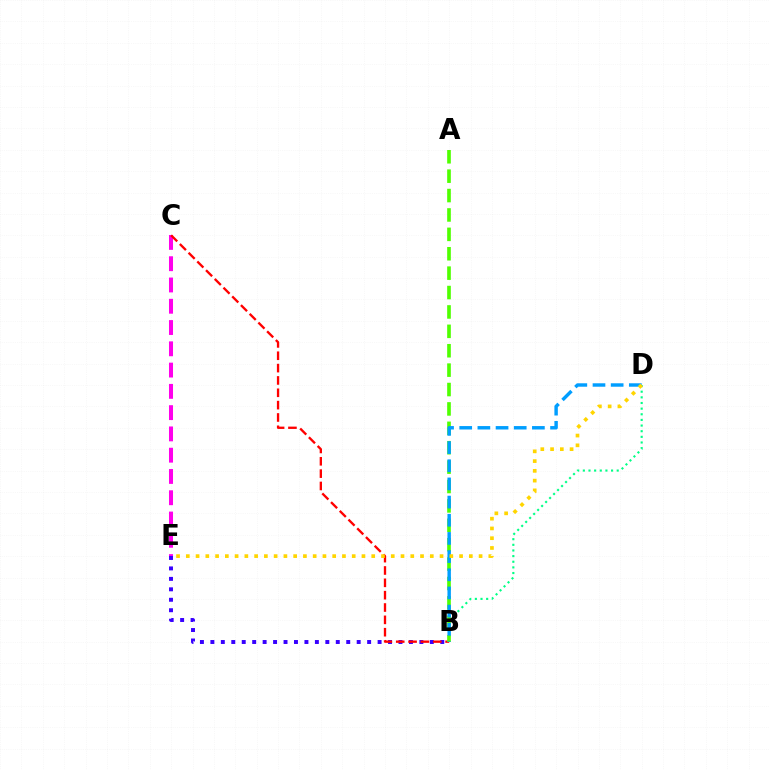{('C', 'E'): [{'color': '#ff00ed', 'line_style': 'dashed', 'thickness': 2.89}], ('B', 'E'): [{'color': '#3700ff', 'line_style': 'dotted', 'thickness': 2.84}], ('B', 'C'): [{'color': '#ff0000', 'line_style': 'dashed', 'thickness': 1.68}], ('B', 'D'): [{'color': '#00ff86', 'line_style': 'dotted', 'thickness': 1.53}, {'color': '#009eff', 'line_style': 'dashed', 'thickness': 2.47}], ('A', 'B'): [{'color': '#4fff00', 'line_style': 'dashed', 'thickness': 2.64}], ('D', 'E'): [{'color': '#ffd500', 'line_style': 'dotted', 'thickness': 2.65}]}